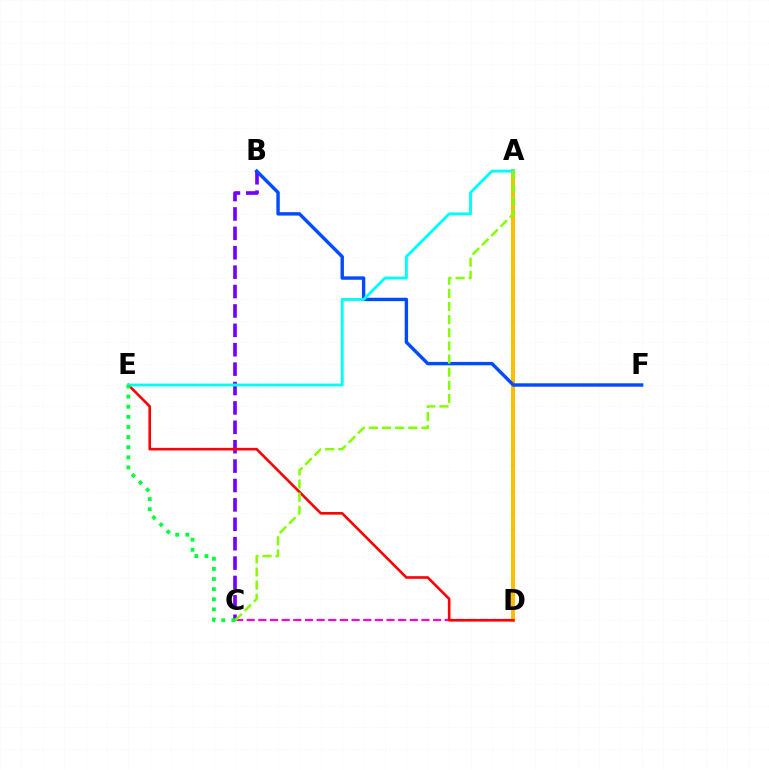{('C', 'D'): [{'color': '#ff00cf', 'line_style': 'dashed', 'thickness': 1.58}], ('B', 'C'): [{'color': '#7200ff', 'line_style': 'dashed', 'thickness': 2.63}], ('A', 'D'): [{'color': '#ffbd00', 'line_style': 'solid', 'thickness': 2.84}], ('D', 'E'): [{'color': '#ff0000', 'line_style': 'solid', 'thickness': 1.88}], ('B', 'F'): [{'color': '#004bff', 'line_style': 'solid', 'thickness': 2.44}], ('A', 'E'): [{'color': '#00fff6', 'line_style': 'solid', 'thickness': 2.08}], ('A', 'C'): [{'color': '#84ff00', 'line_style': 'dashed', 'thickness': 1.78}], ('C', 'E'): [{'color': '#00ff39', 'line_style': 'dotted', 'thickness': 2.75}]}